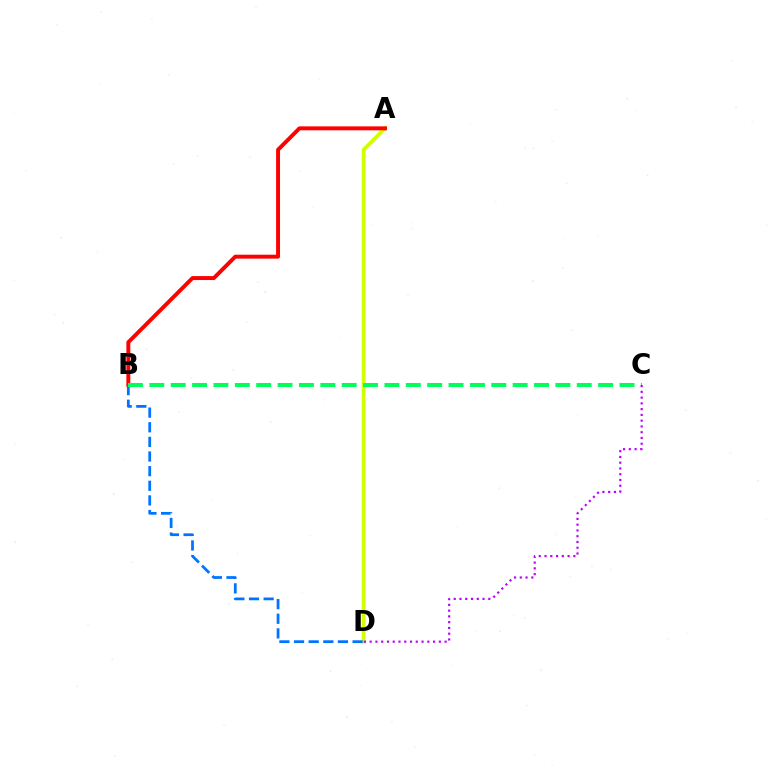{('A', 'D'): [{'color': '#d1ff00', 'line_style': 'solid', 'thickness': 2.76}], ('A', 'B'): [{'color': '#ff0000', 'line_style': 'solid', 'thickness': 2.83}], ('B', 'D'): [{'color': '#0074ff', 'line_style': 'dashed', 'thickness': 1.99}], ('B', 'C'): [{'color': '#00ff5c', 'line_style': 'dashed', 'thickness': 2.9}], ('C', 'D'): [{'color': '#b900ff', 'line_style': 'dotted', 'thickness': 1.57}]}